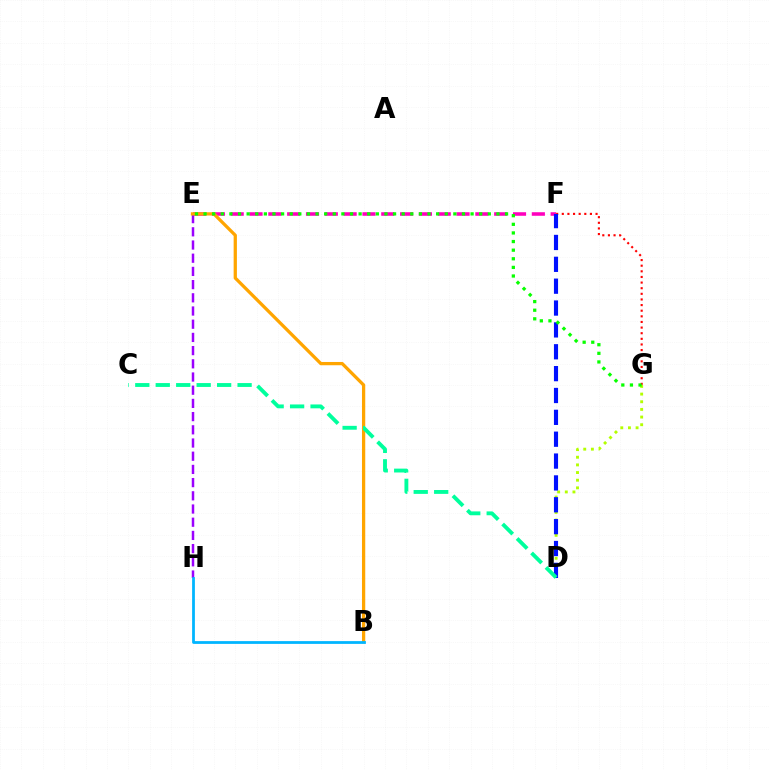{('E', 'F'): [{'color': '#ff00bd', 'line_style': 'dashed', 'thickness': 2.56}], ('F', 'G'): [{'color': '#ff0000', 'line_style': 'dotted', 'thickness': 1.53}], ('D', 'G'): [{'color': '#b3ff00', 'line_style': 'dotted', 'thickness': 2.08}], ('D', 'F'): [{'color': '#0010ff', 'line_style': 'dashed', 'thickness': 2.97}], ('E', 'H'): [{'color': '#9b00ff', 'line_style': 'dashed', 'thickness': 1.79}], ('B', 'E'): [{'color': '#ffa500', 'line_style': 'solid', 'thickness': 2.35}], ('C', 'D'): [{'color': '#00ff9d', 'line_style': 'dashed', 'thickness': 2.78}], ('B', 'H'): [{'color': '#00b5ff', 'line_style': 'solid', 'thickness': 1.99}], ('E', 'G'): [{'color': '#08ff00', 'line_style': 'dotted', 'thickness': 2.34}]}